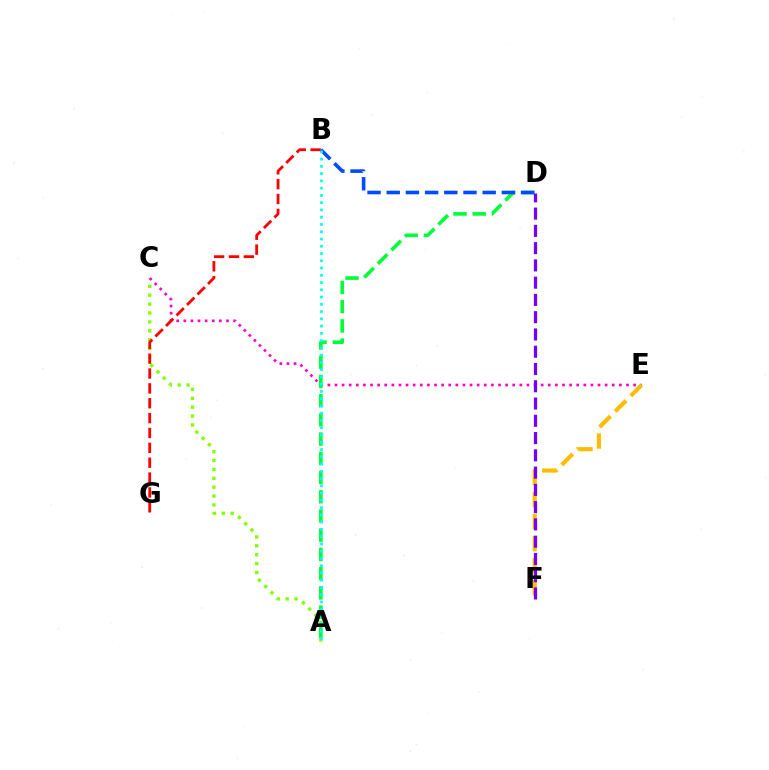{('A', 'C'): [{'color': '#84ff00', 'line_style': 'dotted', 'thickness': 2.41}], ('C', 'E'): [{'color': '#ff00cf', 'line_style': 'dotted', 'thickness': 1.93}], ('E', 'F'): [{'color': '#ffbd00', 'line_style': 'dashed', 'thickness': 2.99}], ('B', 'G'): [{'color': '#ff0000', 'line_style': 'dashed', 'thickness': 2.02}], ('A', 'D'): [{'color': '#00ff39', 'line_style': 'dashed', 'thickness': 2.61}], ('B', 'D'): [{'color': '#004bff', 'line_style': 'dashed', 'thickness': 2.61}], ('A', 'B'): [{'color': '#00fff6', 'line_style': 'dotted', 'thickness': 1.97}], ('D', 'F'): [{'color': '#7200ff', 'line_style': 'dashed', 'thickness': 2.35}]}